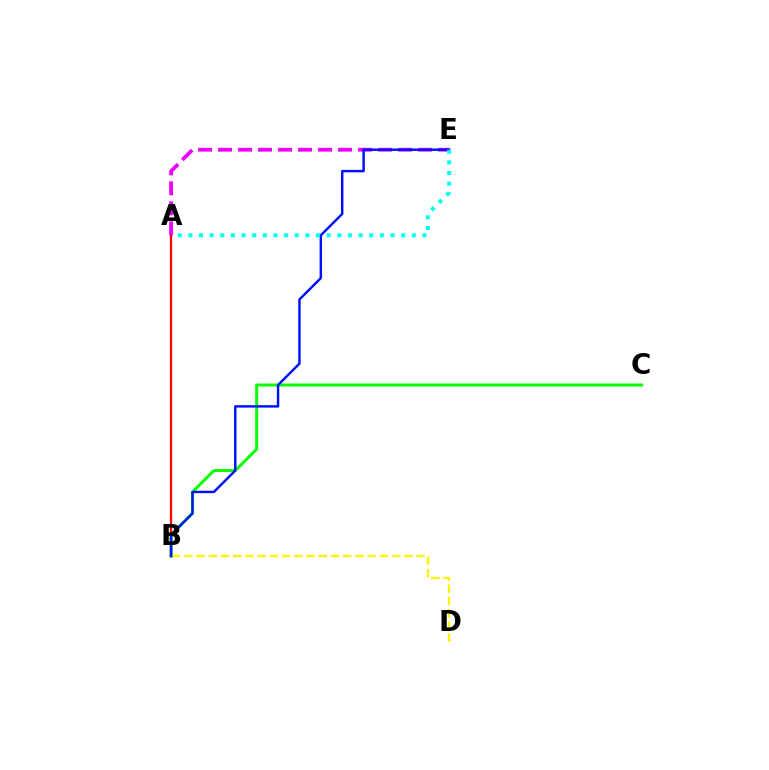{('A', 'B'): [{'color': '#ff0000', 'line_style': 'solid', 'thickness': 1.65}], ('A', 'E'): [{'color': '#ee00ff', 'line_style': 'dashed', 'thickness': 2.72}, {'color': '#00fff6', 'line_style': 'dotted', 'thickness': 2.89}], ('B', 'C'): [{'color': '#08ff00', 'line_style': 'solid', 'thickness': 2.15}], ('B', 'D'): [{'color': '#fcf500', 'line_style': 'dashed', 'thickness': 1.66}], ('B', 'E'): [{'color': '#0010ff', 'line_style': 'solid', 'thickness': 1.76}]}